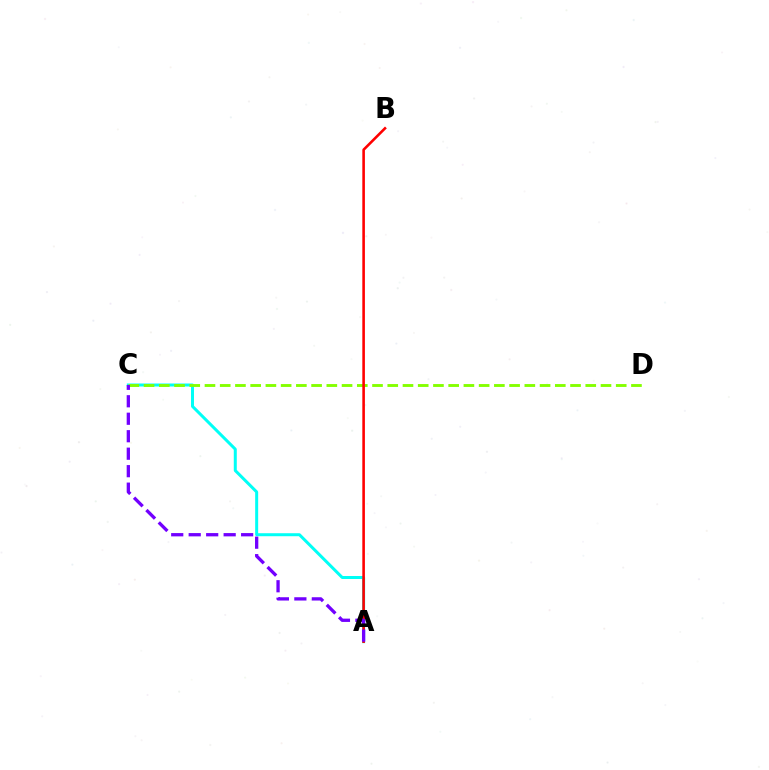{('A', 'C'): [{'color': '#00fff6', 'line_style': 'solid', 'thickness': 2.16}, {'color': '#7200ff', 'line_style': 'dashed', 'thickness': 2.37}], ('C', 'D'): [{'color': '#84ff00', 'line_style': 'dashed', 'thickness': 2.07}], ('A', 'B'): [{'color': '#ff0000', 'line_style': 'solid', 'thickness': 1.87}]}